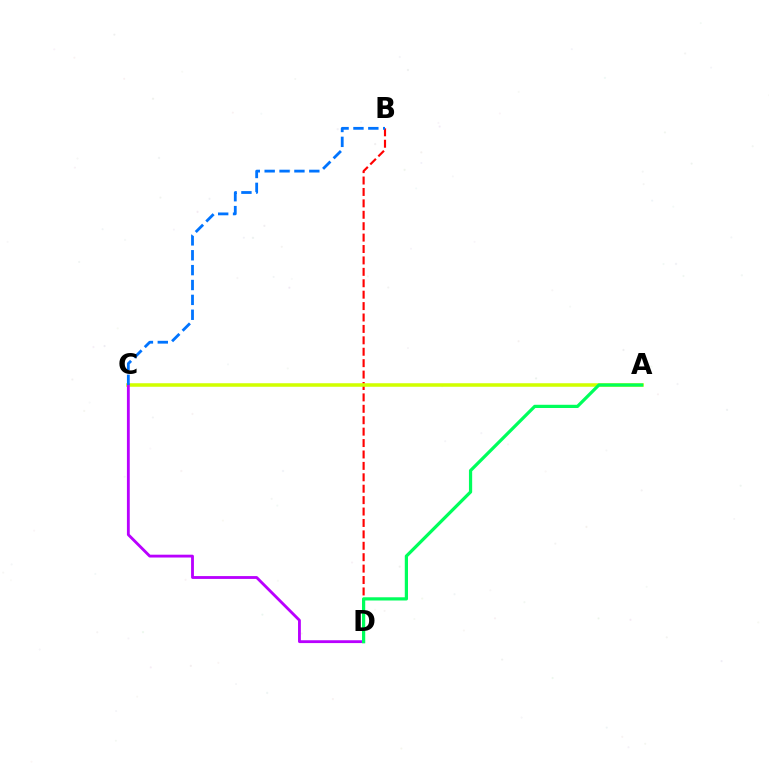{('B', 'D'): [{'color': '#ff0000', 'line_style': 'dashed', 'thickness': 1.55}], ('A', 'C'): [{'color': '#d1ff00', 'line_style': 'solid', 'thickness': 2.54}], ('C', 'D'): [{'color': '#b900ff', 'line_style': 'solid', 'thickness': 2.04}], ('A', 'D'): [{'color': '#00ff5c', 'line_style': 'solid', 'thickness': 2.32}], ('B', 'C'): [{'color': '#0074ff', 'line_style': 'dashed', 'thickness': 2.02}]}